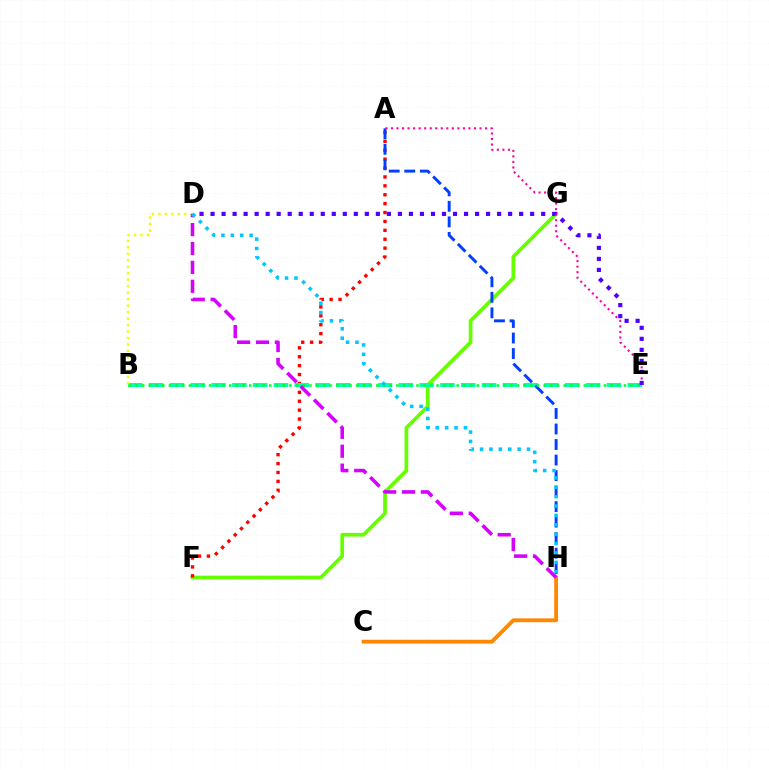{('F', 'G'): [{'color': '#66ff00', 'line_style': 'solid', 'thickness': 2.67}], ('A', 'F'): [{'color': '#ff0000', 'line_style': 'dotted', 'thickness': 2.42}], ('B', 'E'): [{'color': '#00ffaf', 'line_style': 'dashed', 'thickness': 2.83}, {'color': '#00ff27', 'line_style': 'dotted', 'thickness': 1.82}], ('C', 'H'): [{'color': '#ff8800', 'line_style': 'solid', 'thickness': 2.76}], ('A', 'H'): [{'color': '#003fff', 'line_style': 'dashed', 'thickness': 2.11}], ('A', 'E'): [{'color': '#ff00a0', 'line_style': 'dotted', 'thickness': 1.5}], ('D', 'E'): [{'color': '#4f00ff', 'line_style': 'dotted', 'thickness': 2.99}], ('B', 'D'): [{'color': '#eeff00', 'line_style': 'dotted', 'thickness': 1.76}], ('D', 'H'): [{'color': '#d600ff', 'line_style': 'dashed', 'thickness': 2.57}, {'color': '#00c7ff', 'line_style': 'dotted', 'thickness': 2.55}]}